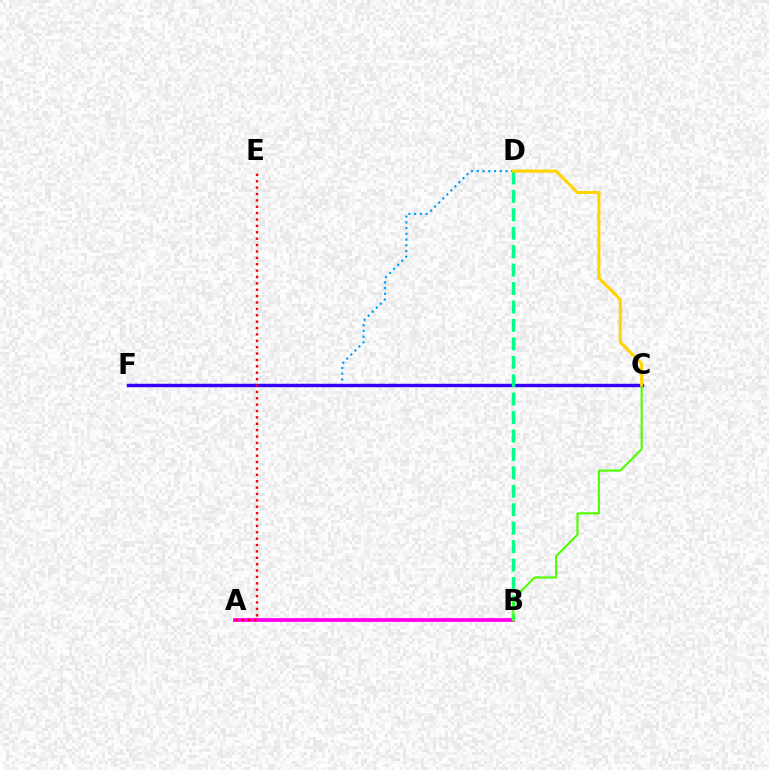{('D', 'F'): [{'color': '#009eff', 'line_style': 'dotted', 'thickness': 1.56}], ('A', 'B'): [{'color': '#ff00ed', 'line_style': 'solid', 'thickness': 2.72}], ('C', 'F'): [{'color': '#3700ff', 'line_style': 'solid', 'thickness': 2.46}], ('B', 'D'): [{'color': '#00ff86', 'line_style': 'dashed', 'thickness': 2.5}], ('B', 'C'): [{'color': '#4fff00', 'line_style': 'solid', 'thickness': 1.54}], ('A', 'E'): [{'color': '#ff0000', 'line_style': 'dotted', 'thickness': 1.73}], ('C', 'D'): [{'color': '#ffd500', 'line_style': 'solid', 'thickness': 2.2}]}